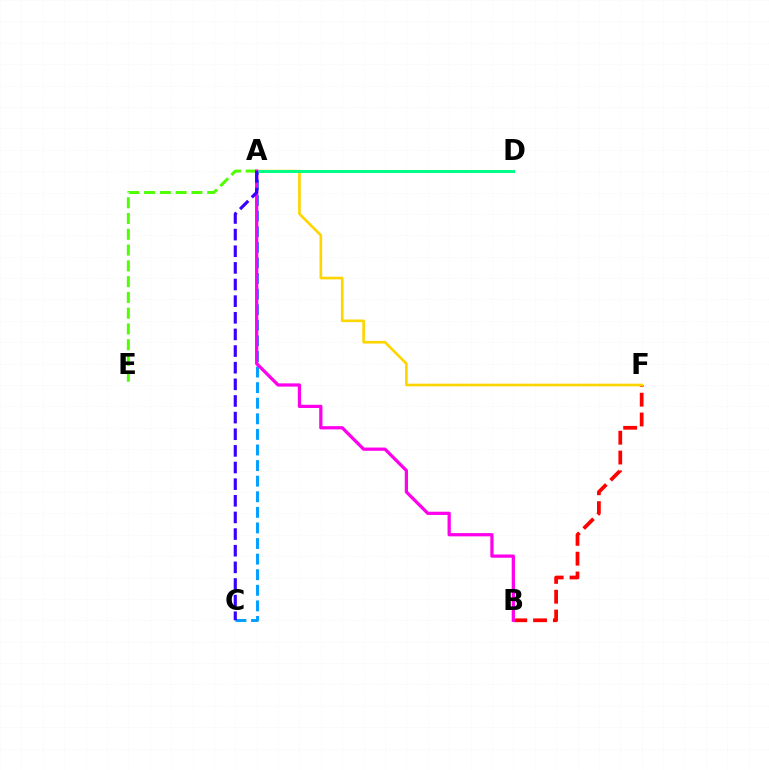{('A', 'C'): [{'color': '#009eff', 'line_style': 'dashed', 'thickness': 2.12}, {'color': '#3700ff', 'line_style': 'dashed', 'thickness': 2.26}], ('B', 'F'): [{'color': '#ff0000', 'line_style': 'dashed', 'thickness': 2.69}], ('A', 'E'): [{'color': '#4fff00', 'line_style': 'dashed', 'thickness': 2.14}], ('A', 'F'): [{'color': '#ffd500', 'line_style': 'solid', 'thickness': 1.91}], ('A', 'D'): [{'color': '#00ff86', 'line_style': 'solid', 'thickness': 2.14}], ('A', 'B'): [{'color': '#ff00ed', 'line_style': 'solid', 'thickness': 2.34}]}